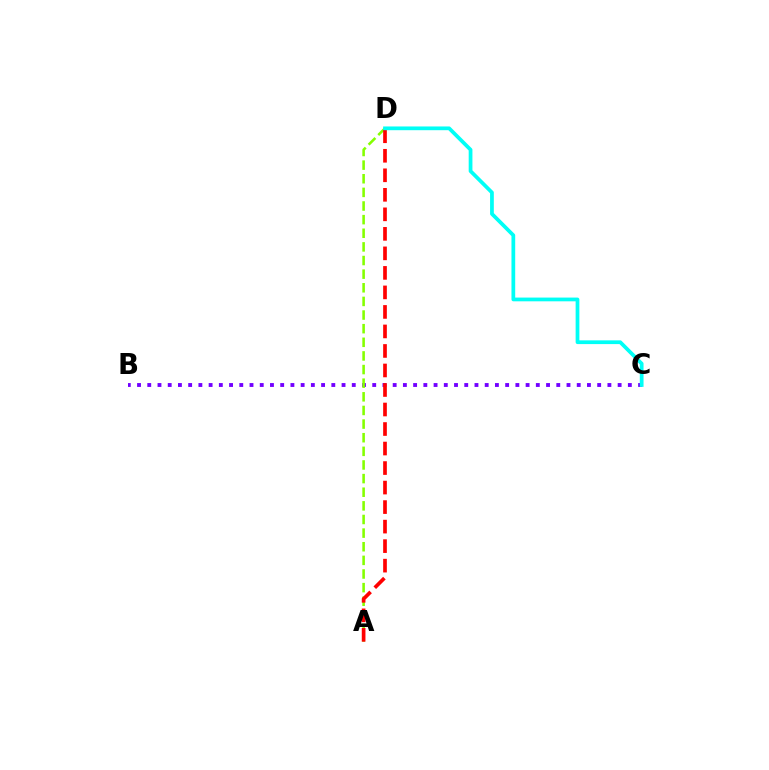{('B', 'C'): [{'color': '#7200ff', 'line_style': 'dotted', 'thickness': 2.78}], ('A', 'D'): [{'color': '#84ff00', 'line_style': 'dashed', 'thickness': 1.85}, {'color': '#ff0000', 'line_style': 'dashed', 'thickness': 2.65}], ('C', 'D'): [{'color': '#00fff6', 'line_style': 'solid', 'thickness': 2.69}]}